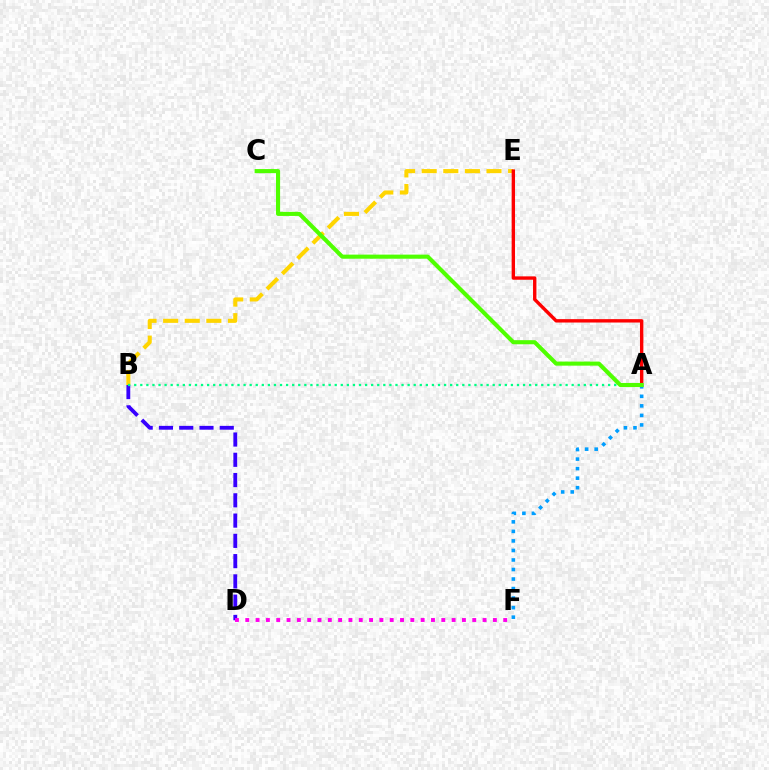{('B', 'E'): [{'color': '#ffd500', 'line_style': 'dashed', 'thickness': 2.93}], ('B', 'D'): [{'color': '#3700ff', 'line_style': 'dashed', 'thickness': 2.75}], ('A', 'E'): [{'color': '#ff0000', 'line_style': 'solid', 'thickness': 2.44}], ('A', 'F'): [{'color': '#009eff', 'line_style': 'dotted', 'thickness': 2.59}], ('D', 'F'): [{'color': '#ff00ed', 'line_style': 'dotted', 'thickness': 2.8}], ('A', 'B'): [{'color': '#00ff86', 'line_style': 'dotted', 'thickness': 1.65}], ('A', 'C'): [{'color': '#4fff00', 'line_style': 'solid', 'thickness': 2.94}]}